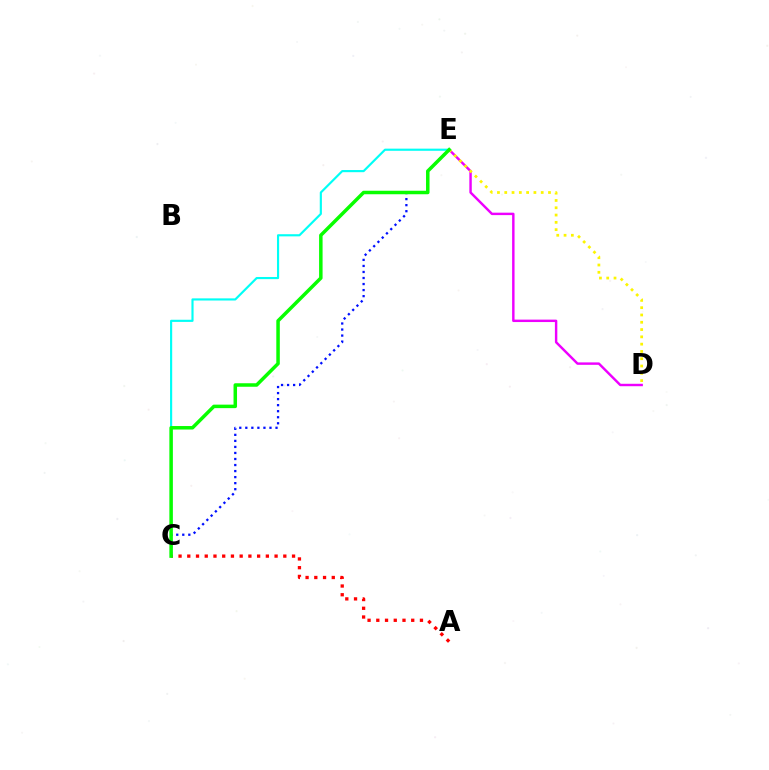{('A', 'C'): [{'color': '#ff0000', 'line_style': 'dotted', 'thickness': 2.37}], ('C', 'E'): [{'color': '#00fff6', 'line_style': 'solid', 'thickness': 1.55}, {'color': '#0010ff', 'line_style': 'dotted', 'thickness': 1.64}, {'color': '#08ff00', 'line_style': 'solid', 'thickness': 2.52}], ('D', 'E'): [{'color': '#ee00ff', 'line_style': 'solid', 'thickness': 1.75}, {'color': '#fcf500', 'line_style': 'dotted', 'thickness': 1.98}]}